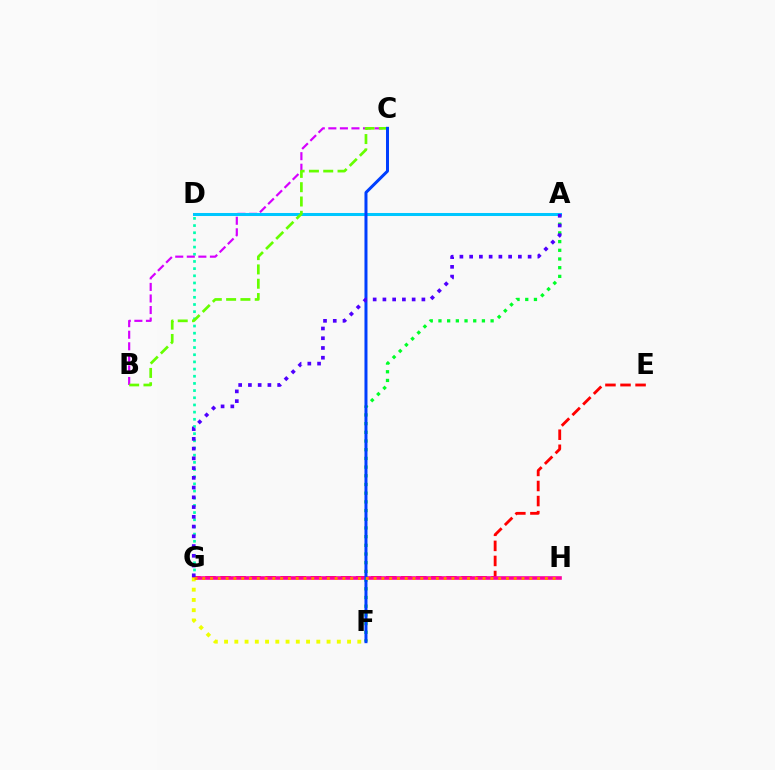{('E', 'G'): [{'color': '#ff0000', 'line_style': 'dashed', 'thickness': 2.05}], ('D', 'G'): [{'color': '#00ffaf', 'line_style': 'dotted', 'thickness': 1.95}], ('B', 'C'): [{'color': '#d600ff', 'line_style': 'dashed', 'thickness': 1.57}, {'color': '#66ff00', 'line_style': 'dashed', 'thickness': 1.94}], ('G', 'H'): [{'color': '#ff00a0', 'line_style': 'solid', 'thickness': 2.61}, {'color': '#ff8800', 'line_style': 'dotted', 'thickness': 2.12}], ('A', 'F'): [{'color': '#00ff27', 'line_style': 'dotted', 'thickness': 2.36}], ('A', 'D'): [{'color': '#00c7ff', 'line_style': 'solid', 'thickness': 2.19}], ('C', 'F'): [{'color': '#003fff', 'line_style': 'solid', 'thickness': 2.16}], ('F', 'G'): [{'color': '#eeff00', 'line_style': 'dotted', 'thickness': 2.78}], ('A', 'G'): [{'color': '#4f00ff', 'line_style': 'dotted', 'thickness': 2.65}]}